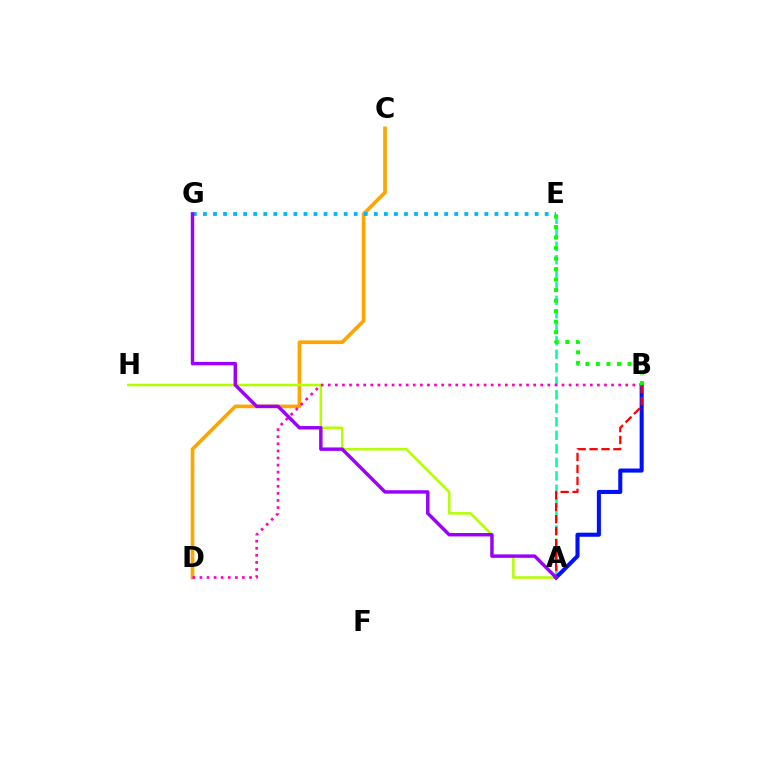{('A', 'E'): [{'color': '#00ff9d', 'line_style': 'dashed', 'thickness': 1.83}], ('C', 'D'): [{'color': '#ffa500', 'line_style': 'solid', 'thickness': 2.63}], ('A', 'H'): [{'color': '#b3ff00', 'line_style': 'solid', 'thickness': 1.83}], ('A', 'B'): [{'color': '#0010ff', 'line_style': 'solid', 'thickness': 2.93}, {'color': '#ff0000', 'line_style': 'dashed', 'thickness': 1.62}], ('E', 'G'): [{'color': '#00b5ff', 'line_style': 'dotted', 'thickness': 2.73}], ('B', 'D'): [{'color': '#ff00bd', 'line_style': 'dotted', 'thickness': 1.92}], ('A', 'G'): [{'color': '#9b00ff', 'line_style': 'solid', 'thickness': 2.47}], ('B', 'E'): [{'color': '#08ff00', 'line_style': 'dotted', 'thickness': 2.86}]}